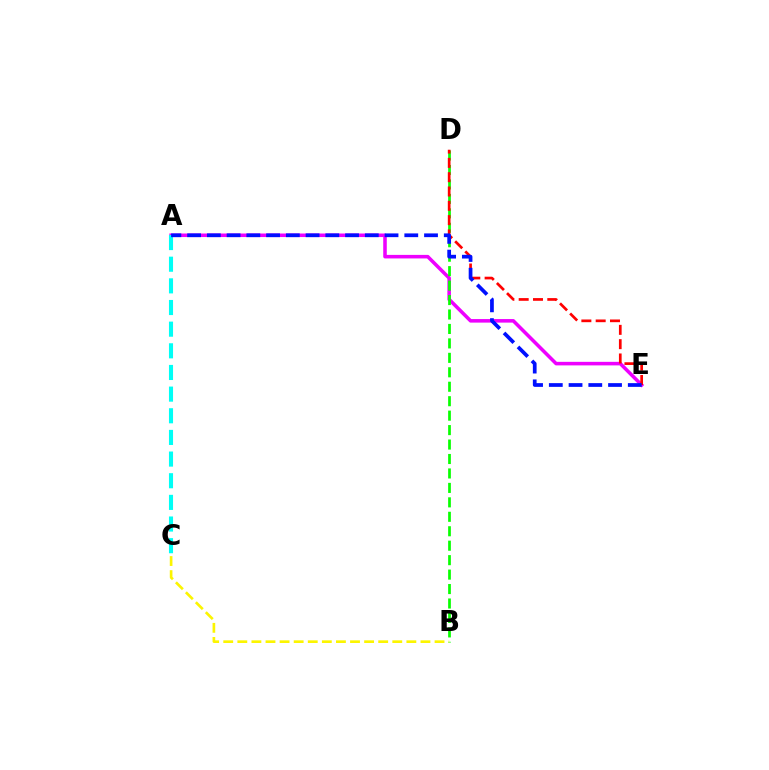{('A', 'E'): [{'color': '#ee00ff', 'line_style': 'solid', 'thickness': 2.56}, {'color': '#0010ff', 'line_style': 'dashed', 'thickness': 2.68}], ('B', 'D'): [{'color': '#08ff00', 'line_style': 'dashed', 'thickness': 1.96}], ('A', 'C'): [{'color': '#00fff6', 'line_style': 'dashed', 'thickness': 2.94}], ('D', 'E'): [{'color': '#ff0000', 'line_style': 'dashed', 'thickness': 1.94}], ('B', 'C'): [{'color': '#fcf500', 'line_style': 'dashed', 'thickness': 1.91}]}